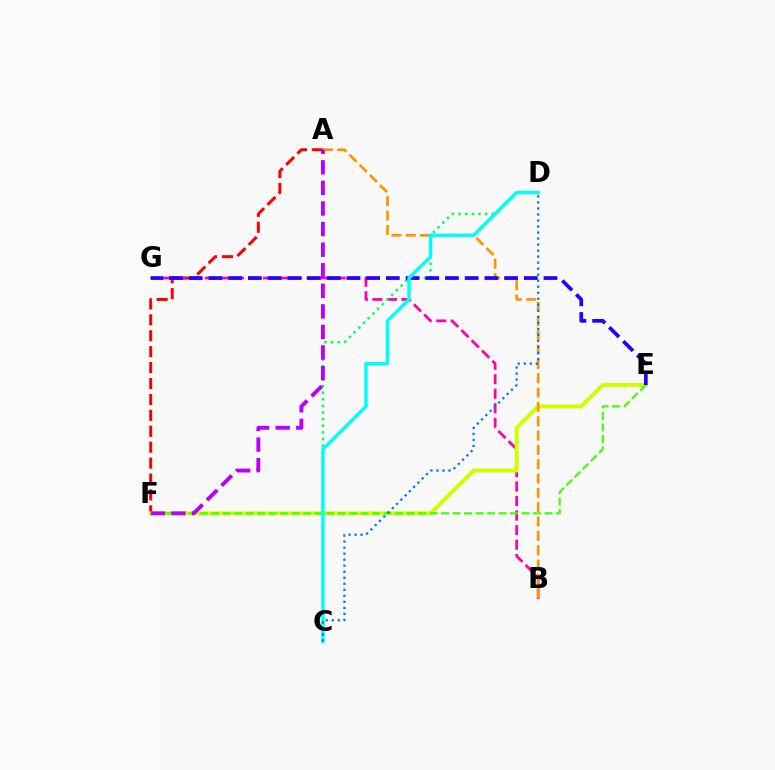{('A', 'F'): [{'color': '#ff0000', 'line_style': 'dashed', 'thickness': 2.16}, {'color': '#b900ff', 'line_style': 'dashed', 'thickness': 2.8}], ('B', 'G'): [{'color': '#ff00ac', 'line_style': 'dashed', 'thickness': 1.97}], ('E', 'F'): [{'color': '#d1ff00', 'line_style': 'solid', 'thickness': 2.86}, {'color': '#3dff00', 'line_style': 'dashed', 'thickness': 1.56}], ('C', 'D'): [{'color': '#00ff5c', 'line_style': 'dotted', 'thickness': 1.8}, {'color': '#00fff6', 'line_style': 'solid', 'thickness': 2.49}, {'color': '#0074ff', 'line_style': 'dotted', 'thickness': 1.64}], ('A', 'B'): [{'color': '#ff9400', 'line_style': 'dashed', 'thickness': 1.95}], ('E', 'G'): [{'color': '#2500ff', 'line_style': 'dashed', 'thickness': 2.68}]}